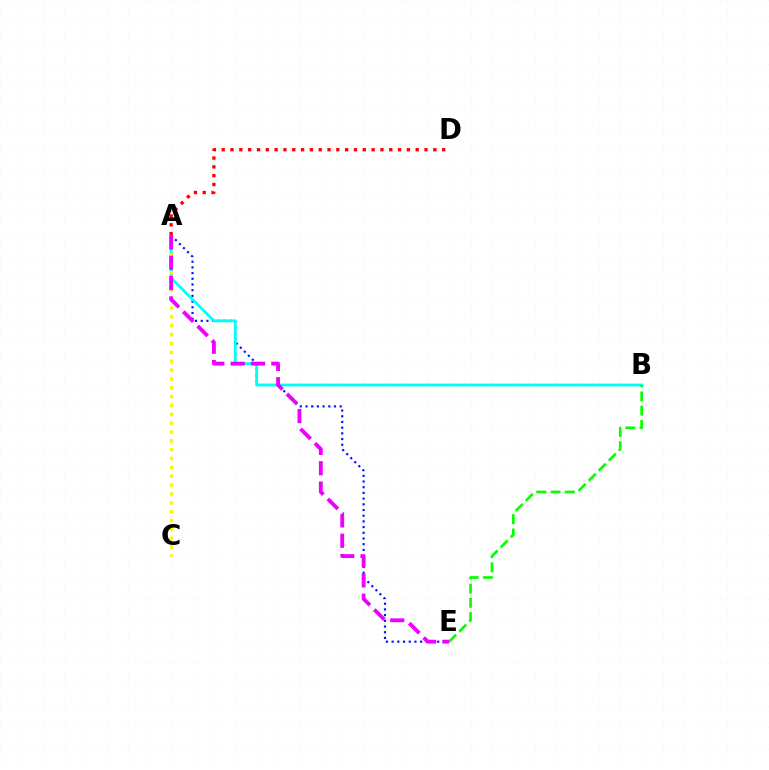{('A', 'E'): [{'color': '#0010ff', 'line_style': 'dotted', 'thickness': 1.55}, {'color': '#ee00ff', 'line_style': 'dashed', 'thickness': 2.76}], ('A', 'B'): [{'color': '#00fff6', 'line_style': 'solid', 'thickness': 2.03}], ('A', 'C'): [{'color': '#fcf500', 'line_style': 'dotted', 'thickness': 2.41}], ('B', 'E'): [{'color': '#08ff00', 'line_style': 'dashed', 'thickness': 1.93}], ('A', 'D'): [{'color': '#ff0000', 'line_style': 'dotted', 'thickness': 2.4}]}